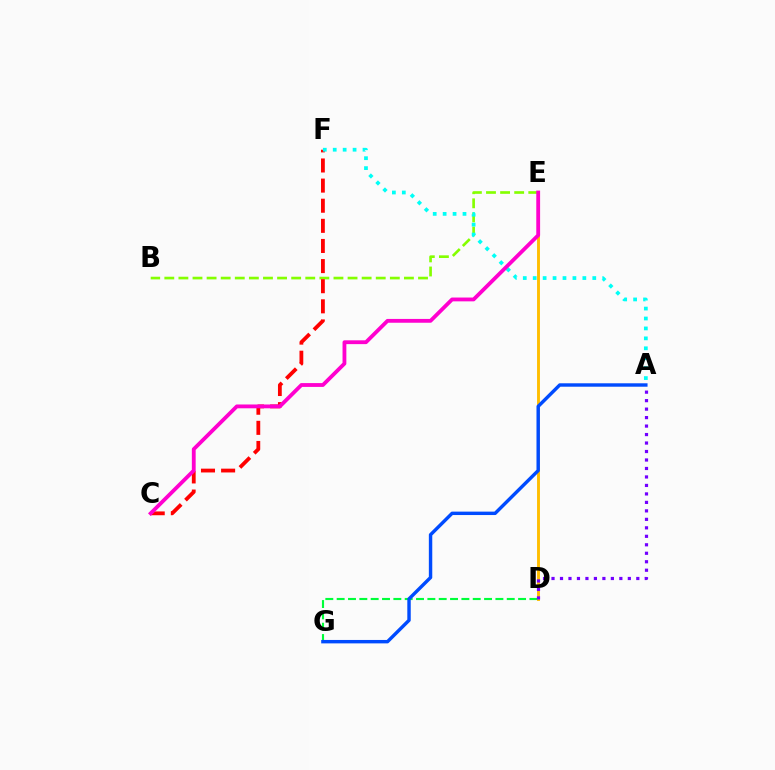{('B', 'E'): [{'color': '#84ff00', 'line_style': 'dashed', 'thickness': 1.91}], ('C', 'F'): [{'color': '#ff0000', 'line_style': 'dashed', 'thickness': 2.73}], ('D', 'E'): [{'color': '#ffbd00', 'line_style': 'solid', 'thickness': 2.09}], ('A', 'F'): [{'color': '#00fff6', 'line_style': 'dotted', 'thickness': 2.7}], ('D', 'G'): [{'color': '#00ff39', 'line_style': 'dashed', 'thickness': 1.54}], ('A', 'D'): [{'color': '#7200ff', 'line_style': 'dotted', 'thickness': 2.3}], ('A', 'G'): [{'color': '#004bff', 'line_style': 'solid', 'thickness': 2.46}], ('C', 'E'): [{'color': '#ff00cf', 'line_style': 'solid', 'thickness': 2.75}]}